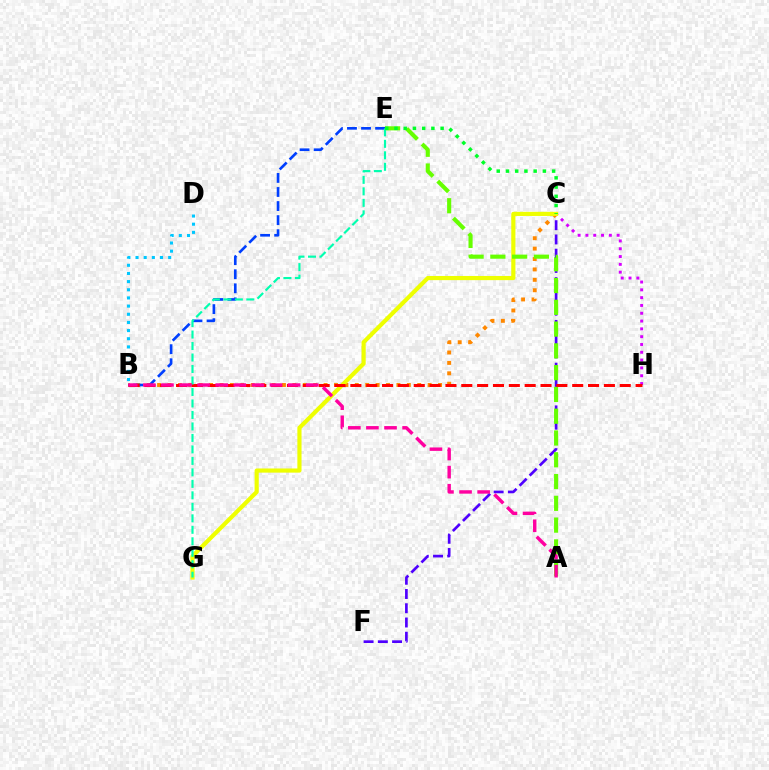{('B', 'C'): [{'color': '#ff8800', 'line_style': 'dotted', 'thickness': 2.83}], ('B', 'E'): [{'color': '#003fff', 'line_style': 'dashed', 'thickness': 1.91}], ('C', 'F'): [{'color': '#4f00ff', 'line_style': 'dashed', 'thickness': 1.94}], ('B', 'D'): [{'color': '#00c7ff', 'line_style': 'dotted', 'thickness': 2.22}], ('C', 'H'): [{'color': '#d600ff', 'line_style': 'dotted', 'thickness': 2.12}], ('C', 'G'): [{'color': '#eeff00', 'line_style': 'solid', 'thickness': 3.0}], ('A', 'E'): [{'color': '#66ff00', 'line_style': 'dashed', 'thickness': 2.96}], ('B', 'H'): [{'color': '#ff0000', 'line_style': 'dashed', 'thickness': 2.15}], ('E', 'G'): [{'color': '#00ffaf', 'line_style': 'dashed', 'thickness': 1.56}], ('C', 'E'): [{'color': '#00ff27', 'line_style': 'dotted', 'thickness': 2.51}], ('A', 'B'): [{'color': '#ff00a0', 'line_style': 'dashed', 'thickness': 2.46}]}